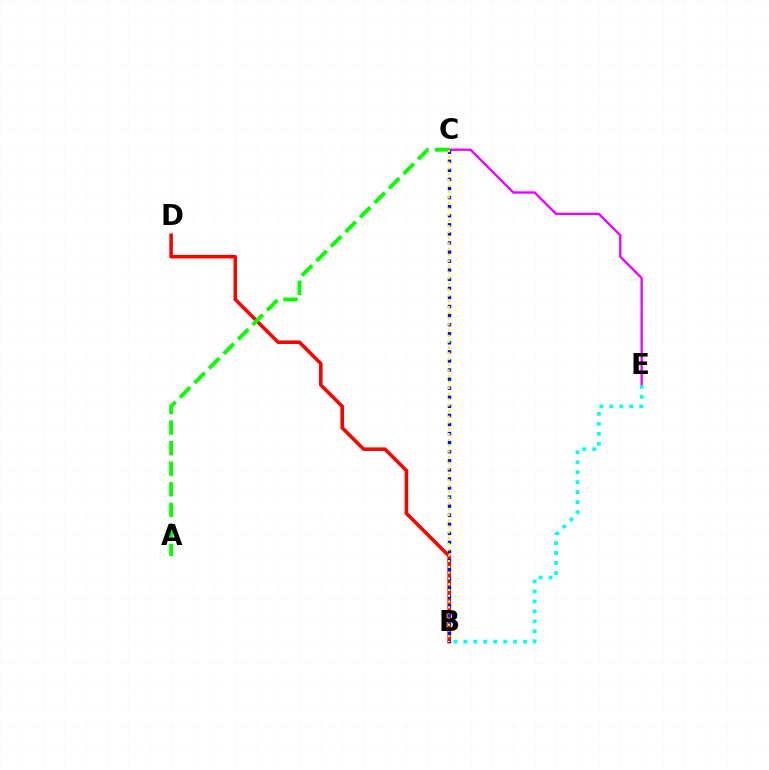{('C', 'E'): [{'color': '#ee00ff', 'line_style': 'solid', 'thickness': 1.68}], ('B', 'D'): [{'color': '#ff0000', 'line_style': 'solid', 'thickness': 2.56}], ('B', 'C'): [{'color': '#0010ff', 'line_style': 'dotted', 'thickness': 2.47}, {'color': '#fcf500', 'line_style': 'dotted', 'thickness': 1.57}], ('A', 'C'): [{'color': '#08ff00', 'line_style': 'dashed', 'thickness': 2.79}], ('B', 'E'): [{'color': '#00fff6', 'line_style': 'dotted', 'thickness': 2.71}]}